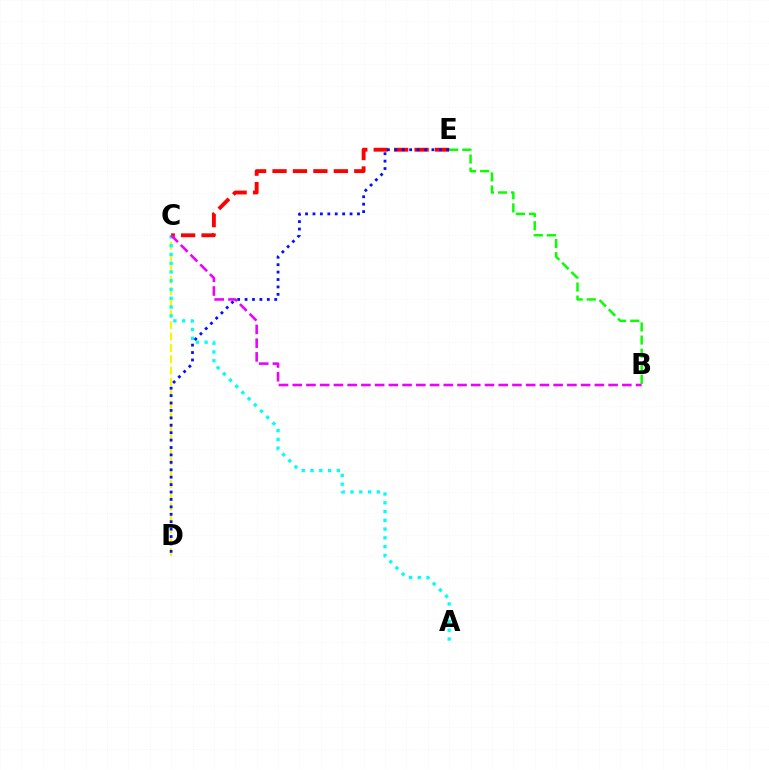{('C', 'D'): [{'color': '#fcf500', 'line_style': 'dashed', 'thickness': 1.54}], ('C', 'E'): [{'color': '#ff0000', 'line_style': 'dashed', 'thickness': 2.78}], ('A', 'C'): [{'color': '#00fff6', 'line_style': 'dotted', 'thickness': 2.38}], ('B', 'E'): [{'color': '#08ff00', 'line_style': 'dashed', 'thickness': 1.78}], ('D', 'E'): [{'color': '#0010ff', 'line_style': 'dotted', 'thickness': 2.02}], ('B', 'C'): [{'color': '#ee00ff', 'line_style': 'dashed', 'thickness': 1.87}]}